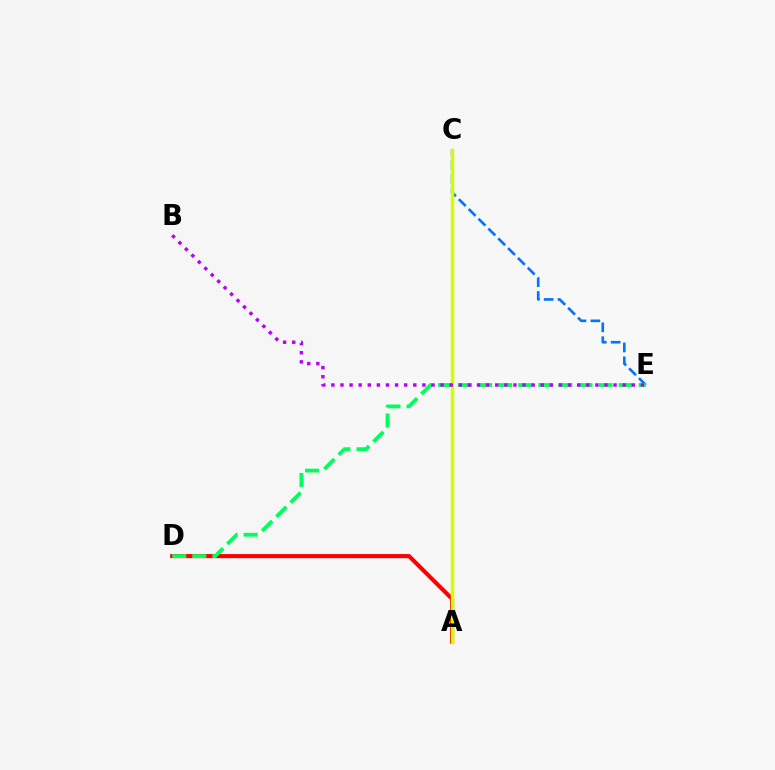{('C', 'E'): [{'color': '#0074ff', 'line_style': 'dashed', 'thickness': 1.89}], ('A', 'D'): [{'color': '#ff0000', 'line_style': 'solid', 'thickness': 2.95}], ('A', 'C'): [{'color': '#d1ff00', 'line_style': 'solid', 'thickness': 2.5}], ('D', 'E'): [{'color': '#00ff5c', 'line_style': 'dashed', 'thickness': 2.73}], ('B', 'E'): [{'color': '#b900ff', 'line_style': 'dotted', 'thickness': 2.47}]}